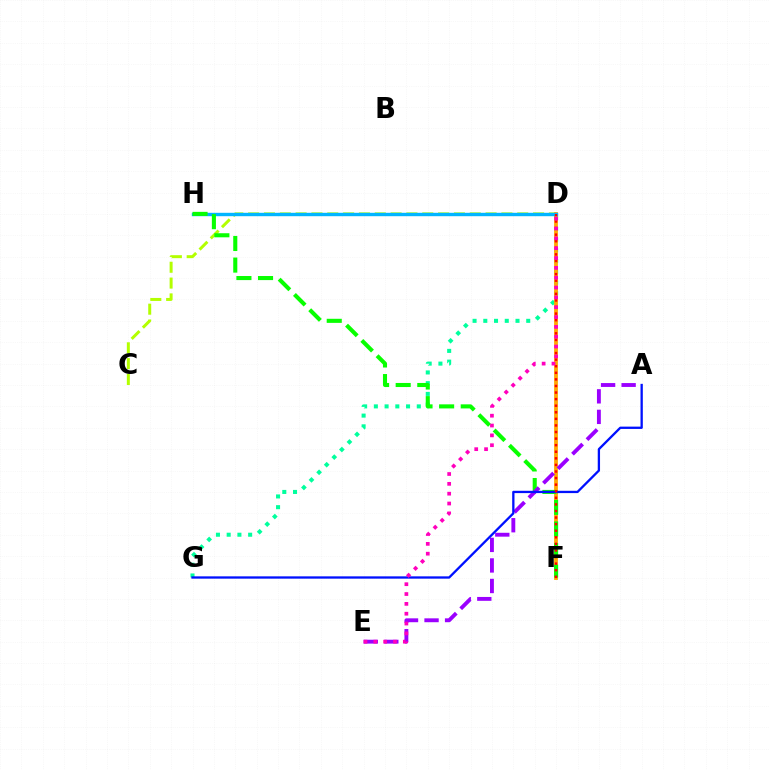{('D', 'G'): [{'color': '#00ff9d', 'line_style': 'dotted', 'thickness': 2.92}], ('C', 'D'): [{'color': '#b3ff00', 'line_style': 'dashed', 'thickness': 2.15}], ('D', 'F'): [{'color': '#ffa500', 'line_style': 'solid', 'thickness': 2.72}, {'color': '#ff0000', 'line_style': 'dotted', 'thickness': 1.79}], ('D', 'H'): [{'color': '#00b5ff', 'line_style': 'solid', 'thickness': 2.45}], ('F', 'H'): [{'color': '#08ff00', 'line_style': 'dashed', 'thickness': 2.94}], ('A', 'E'): [{'color': '#9b00ff', 'line_style': 'dashed', 'thickness': 2.79}], ('A', 'G'): [{'color': '#0010ff', 'line_style': 'solid', 'thickness': 1.66}], ('D', 'E'): [{'color': '#ff00bd', 'line_style': 'dotted', 'thickness': 2.67}]}